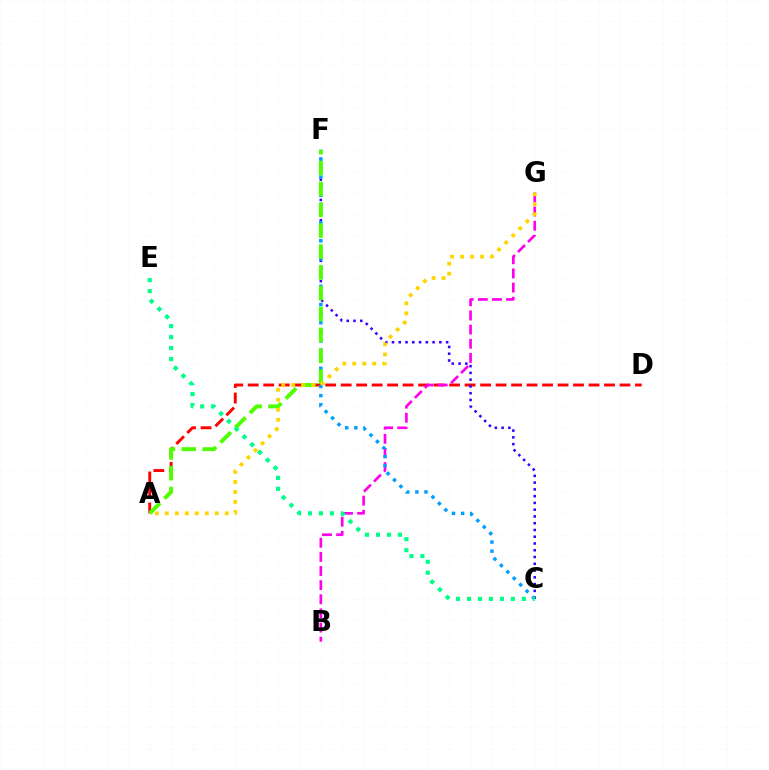{('A', 'D'): [{'color': '#ff0000', 'line_style': 'dashed', 'thickness': 2.1}], ('C', 'F'): [{'color': '#3700ff', 'line_style': 'dotted', 'thickness': 1.84}, {'color': '#009eff', 'line_style': 'dotted', 'thickness': 2.47}], ('B', 'G'): [{'color': '#ff00ed', 'line_style': 'dashed', 'thickness': 1.92}], ('A', 'F'): [{'color': '#4fff00', 'line_style': 'dashed', 'thickness': 2.83}], ('C', 'E'): [{'color': '#00ff86', 'line_style': 'dotted', 'thickness': 2.98}], ('A', 'G'): [{'color': '#ffd500', 'line_style': 'dotted', 'thickness': 2.71}]}